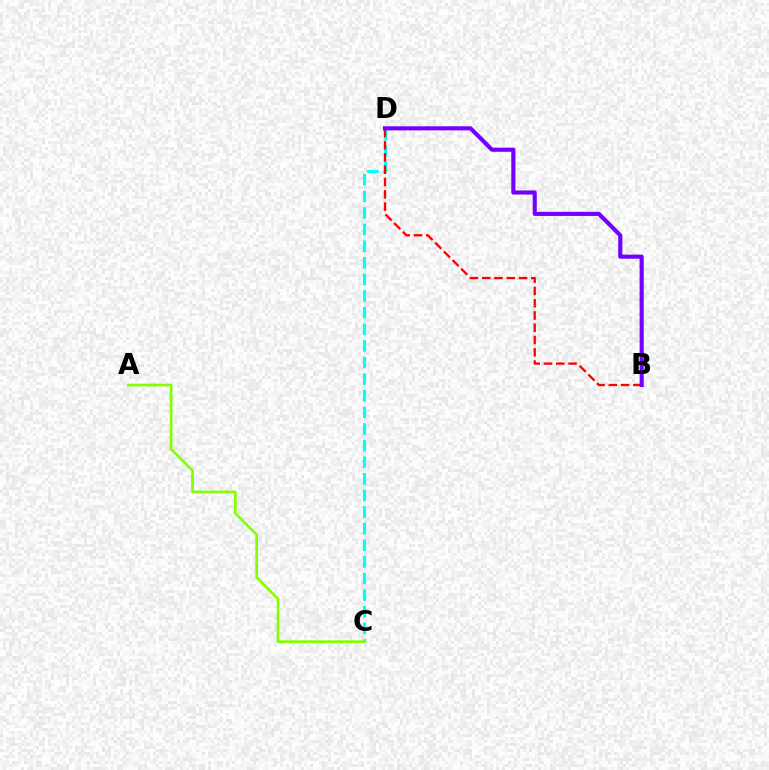{('C', 'D'): [{'color': '#00fff6', 'line_style': 'dashed', 'thickness': 2.26}], ('A', 'C'): [{'color': '#84ff00', 'line_style': 'solid', 'thickness': 1.93}], ('B', 'D'): [{'color': '#ff0000', 'line_style': 'dashed', 'thickness': 1.67}, {'color': '#7200ff', 'line_style': 'solid', 'thickness': 2.96}]}